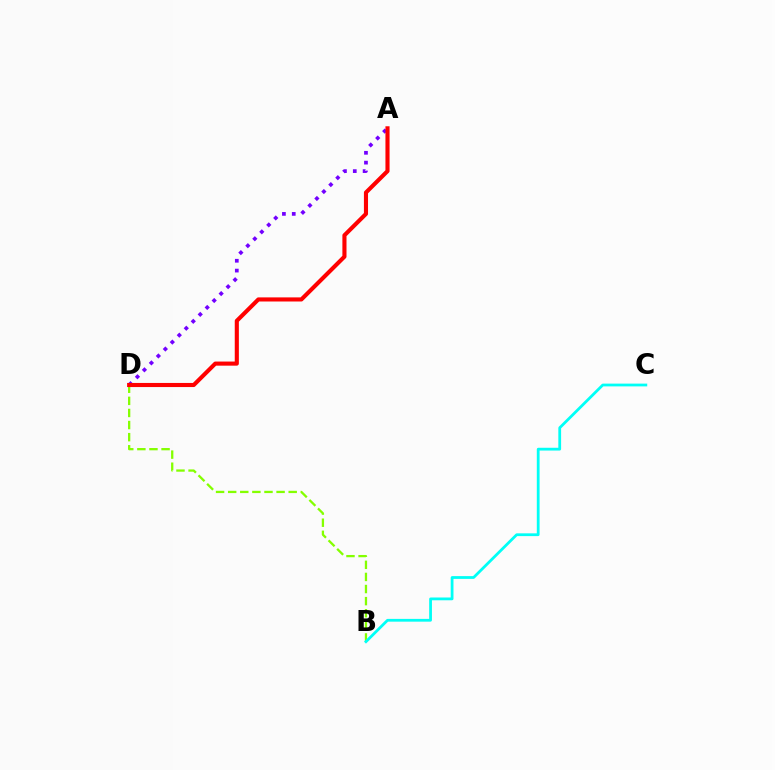{('A', 'D'): [{'color': '#7200ff', 'line_style': 'dotted', 'thickness': 2.67}, {'color': '#ff0000', 'line_style': 'solid', 'thickness': 2.96}], ('B', 'D'): [{'color': '#84ff00', 'line_style': 'dashed', 'thickness': 1.64}], ('B', 'C'): [{'color': '#00fff6', 'line_style': 'solid', 'thickness': 2.0}]}